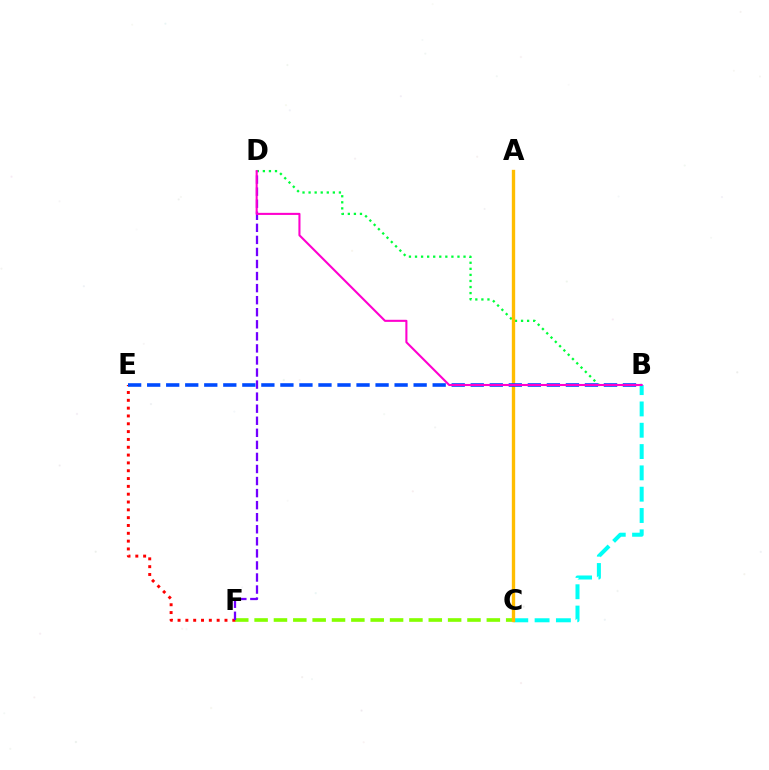{('B', 'D'): [{'color': '#00ff39', 'line_style': 'dotted', 'thickness': 1.65}, {'color': '#ff00cf', 'line_style': 'solid', 'thickness': 1.5}], ('C', 'F'): [{'color': '#84ff00', 'line_style': 'dashed', 'thickness': 2.63}], ('E', 'F'): [{'color': '#ff0000', 'line_style': 'dotted', 'thickness': 2.13}], ('B', 'C'): [{'color': '#00fff6', 'line_style': 'dashed', 'thickness': 2.9}], ('D', 'F'): [{'color': '#7200ff', 'line_style': 'dashed', 'thickness': 1.64}], ('A', 'C'): [{'color': '#ffbd00', 'line_style': 'solid', 'thickness': 2.41}], ('B', 'E'): [{'color': '#004bff', 'line_style': 'dashed', 'thickness': 2.59}]}